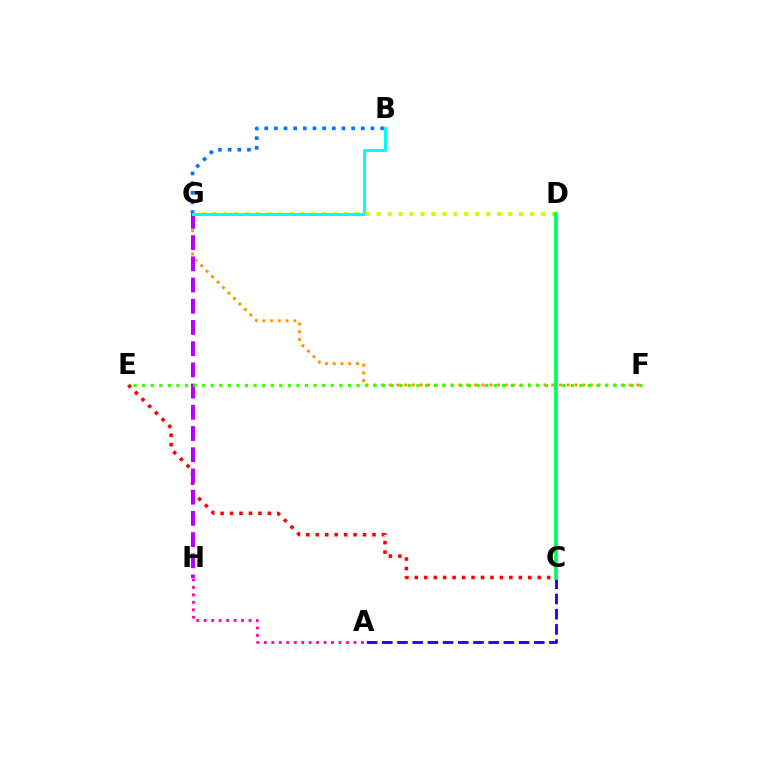{('A', 'C'): [{'color': '#2500ff', 'line_style': 'dashed', 'thickness': 2.06}], ('F', 'G'): [{'color': '#ff9400', 'line_style': 'dotted', 'thickness': 2.1}], ('A', 'H'): [{'color': '#ff00ac', 'line_style': 'dotted', 'thickness': 2.03}], ('C', 'E'): [{'color': '#ff0000', 'line_style': 'dotted', 'thickness': 2.57}], ('D', 'G'): [{'color': '#d1ff00', 'line_style': 'dotted', 'thickness': 2.98}], ('G', 'H'): [{'color': '#b900ff', 'line_style': 'dashed', 'thickness': 2.88}], ('E', 'F'): [{'color': '#3dff00', 'line_style': 'dotted', 'thickness': 2.33}], ('B', 'G'): [{'color': '#0074ff', 'line_style': 'dotted', 'thickness': 2.62}, {'color': '#00fff6', 'line_style': 'solid', 'thickness': 2.18}], ('C', 'D'): [{'color': '#00ff5c', 'line_style': 'solid', 'thickness': 2.73}]}